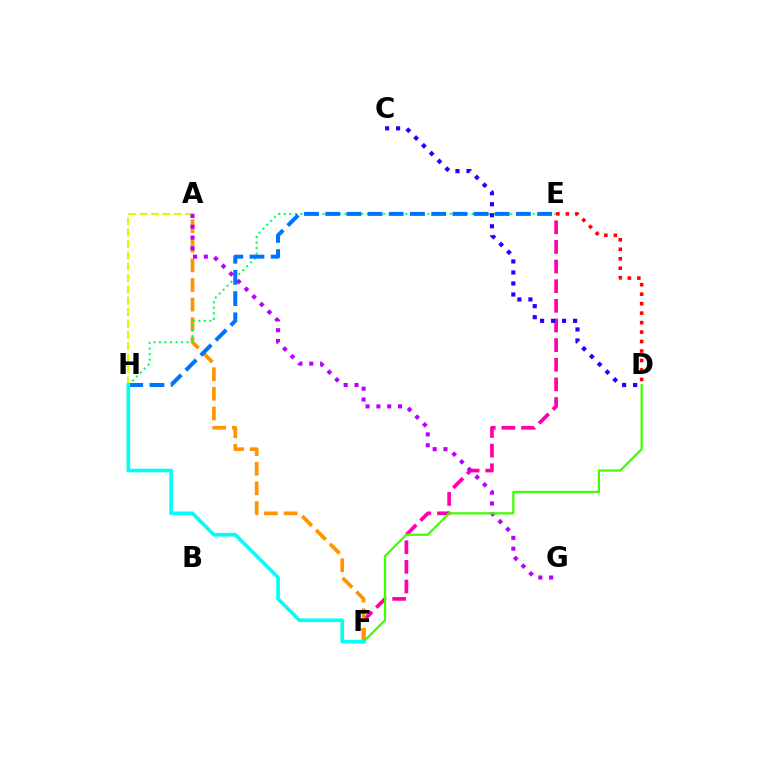{('E', 'F'): [{'color': '#ff00ac', 'line_style': 'dashed', 'thickness': 2.67}], ('A', 'H'): [{'color': '#d1ff00', 'line_style': 'dashed', 'thickness': 1.54}], ('D', 'E'): [{'color': '#ff0000', 'line_style': 'dotted', 'thickness': 2.57}], ('A', 'F'): [{'color': '#ff9400', 'line_style': 'dashed', 'thickness': 2.67}], ('E', 'H'): [{'color': '#00ff5c', 'line_style': 'dotted', 'thickness': 1.5}, {'color': '#0074ff', 'line_style': 'dashed', 'thickness': 2.88}], ('A', 'G'): [{'color': '#b900ff', 'line_style': 'dotted', 'thickness': 2.94}], ('C', 'D'): [{'color': '#2500ff', 'line_style': 'dotted', 'thickness': 2.99}], ('D', 'F'): [{'color': '#3dff00', 'line_style': 'solid', 'thickness': 1.63}], ('F', 'H'): [{'color': '#00fff6', 'line_style': 'solid', 'thickness': 2.64}]}